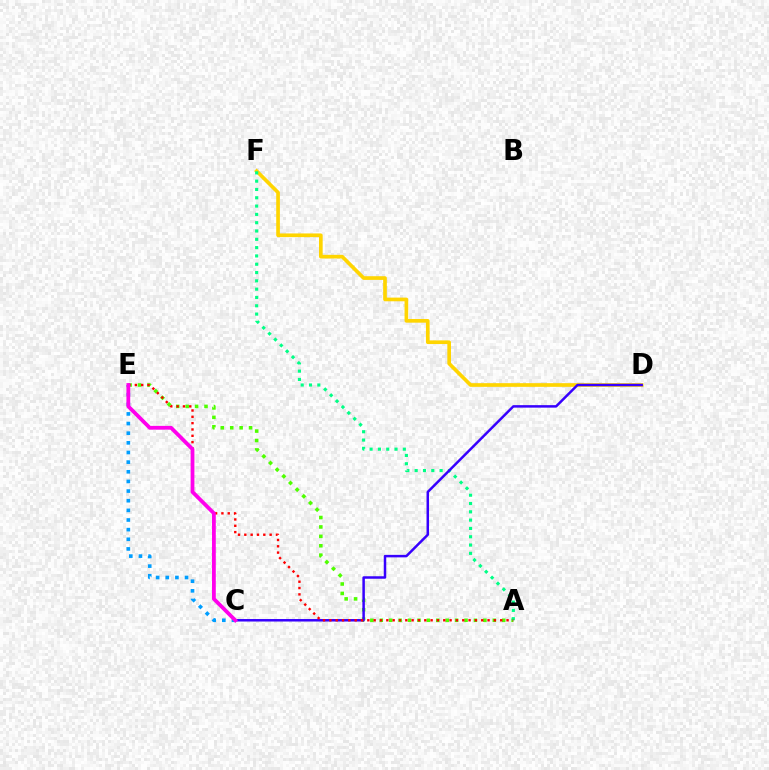{('D', 'F'): [{'color': '#ffd500', 'line_style': 'solid', 'thickness': 2.64}], ('A', 'E'): [{'color': '#4fff00', 'line_style': 'dotted', 'thickness': 2.56}, {'color': '#ff0000', 'line_style': 'dotted', 'thickness': 1.72}], ('A', 'F'): [{'color': '#00ff86', 'line_style': 'dotted', 'thickness': 2.26}], ('C', 'D'): [{'color': '#3700ff', 'line_style': 'solid', 'thickness': 1.8}], ('C', 'E'): [{'color': '#009eff', 'line_style': 'dotted', 'thickness': 2.62}, {'color': '#ff00ed', 'line_style': 'solid', 'thickness': 2.72}]}